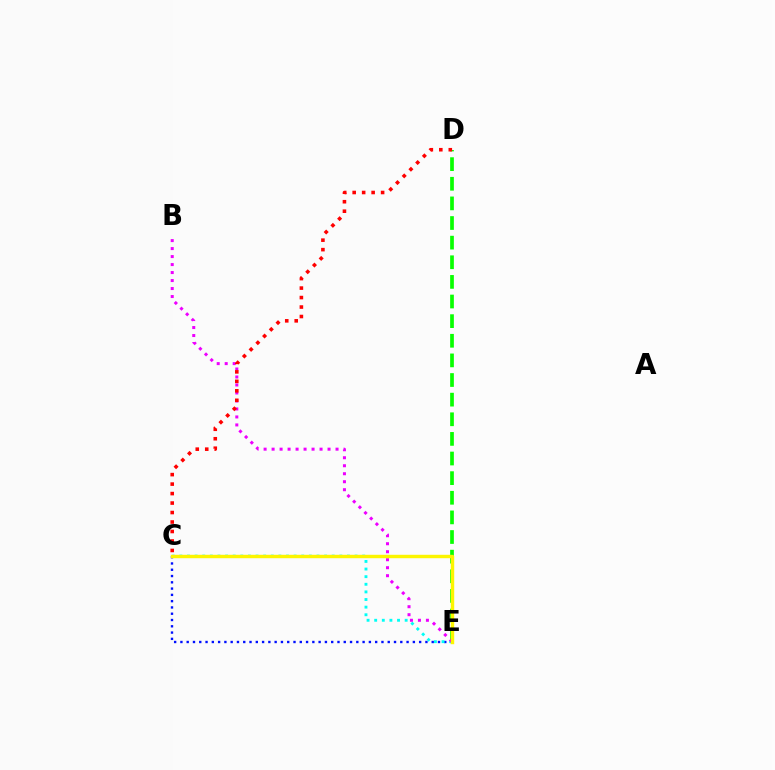{('D', 'E'): [{'color': '#08ff00', 'line_style': 'dashed', 'thickness': 2.67}], ('C', 'E'): [{'color': '#0010ff', 'line_style': 'dotted', 'thickness': 1.71}, {'color': '#00fff6', 'line_style': 'dotted', 'thickness': 2.07}, {'color': '#fcf500', 'line_style': 'solid', 'thickness': 2.47}], ('B', 'E'): [{'color': '#ee00ff', 'line_style': 'dotted', 'thickness': 2.17}], ('C', 'D'): [{'color': '#ff0000', 'line_style': 'dotted', 'thickness': 2.58}]}